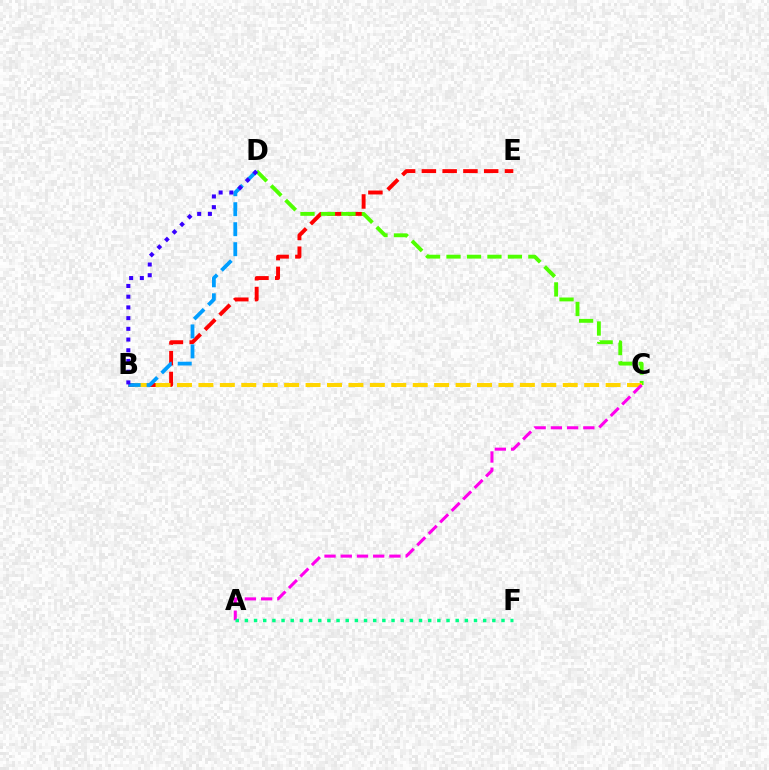{('B', 'E'): [{'color': '#ff0000', 'line_style': 'dashed', 'thickness': 2.82}], ('C', 'D'): [{'color': '#4fff00', 'line_style': 'dashed', 'thickness': 2.78}], ('B', 'C'): [{'color': '#ffd500', 'line_style': 'dashed', 'thickness': 2.91}], ('B', 'D'): [{'color': '#009eff', 'line_style': 'dashed', 'thickness': 2.72}, {'color': '#3700ff', 'line_style': 'dotted', 'thickness': 2.91}], ('A', 'C'): [{'color': '#ff00ed', 'line_style': 'dashed', 'thickness': 2.2}], ('A', 'F'): [{'color': '#00ff86', 'line_style': 'dotted', 'thickness': 2.49}]}